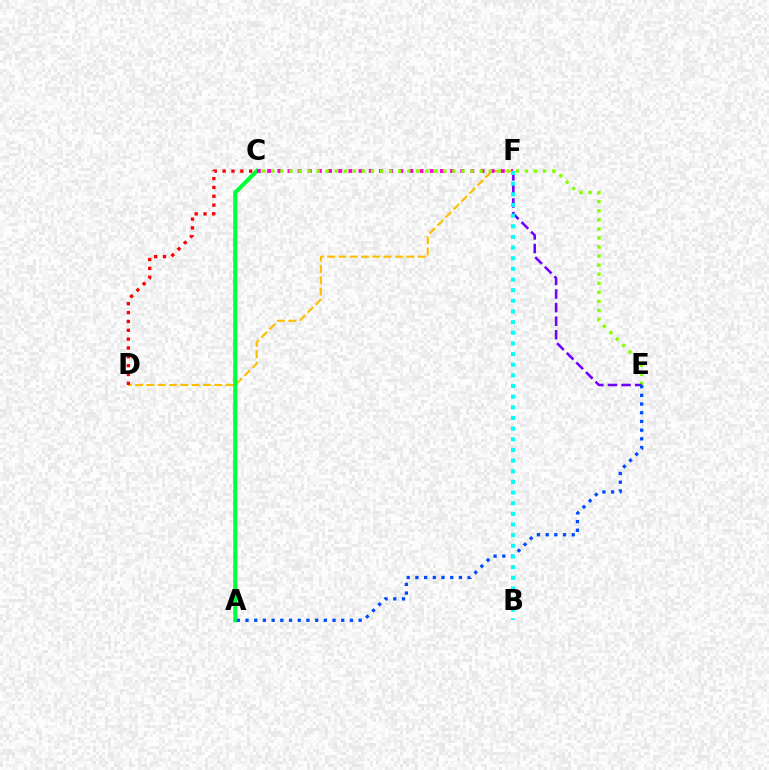{('D', 'F'): [{'color': '#ffbd00', 'line_style': 'dashed', 'thickness': 1.54}], ('A', 'C'): [{'color': '#00ff39', 'line_style': 'solid', 'thickness': 2.93}], ('C', 'F'): [{'color': '#ff00cf', 'line_style': 'dotted', 'thickness': 2.76}], ('C', 'E'): [{'color': '#84ff00', 'line_style': 'dotted', 'thickness': 2.46}], ('C', 'D'): [{'color': '#ff0000', 'line_style': 'dotted', 'thickness': 2.4}], ('E', 'F'): [{'color': '#7200ff', 'line_style': 'dashed', 'thickness': 1.85}], ('A', 'E'): [{'color': '#004bff', 'line_style': 'dotted', 'thickness': 2.36}], ('B', 'F'): [{'color': '#00fff6', 'line_style': 'dotted', 'thickness': 2.89}]}